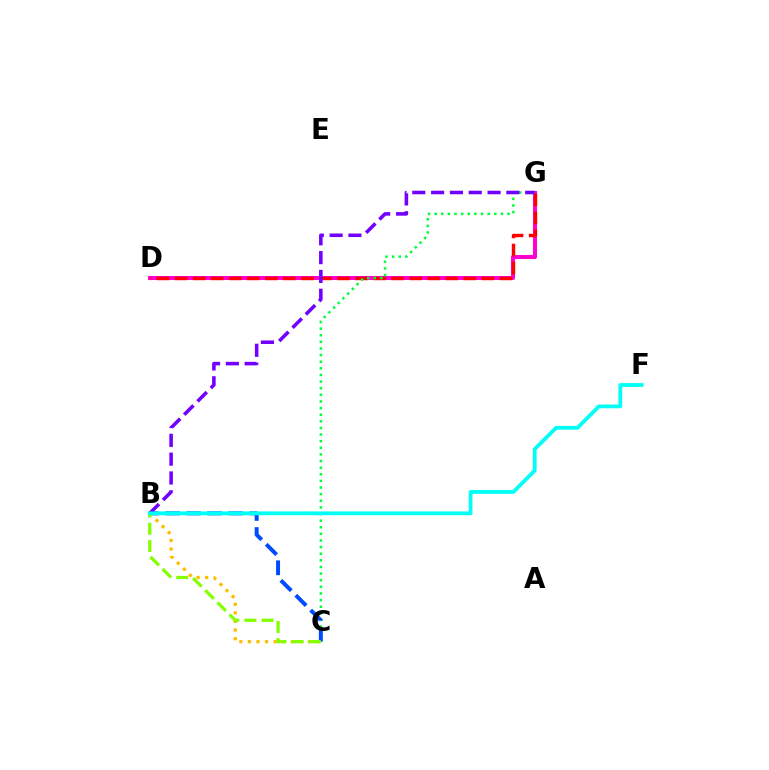{('D', 'G'): [{'color': '#ff00cf', 'line_style': 'solid', 'thickness': 2.9}, {'color': '#ff0000', 'line_style': 'dashed', 'thickness': 2.45}], ('C', 'G'): [{'color': '#00ff39', 'line_style': 'dotted', 'thickness': 1.8}], ('B', 'C'): [{'color': '#004bff', 'line_style': 'dashed', 'thickness': 2.86}, {'color': '#ffbd00', 'line_style': 'dotted', 'thickness': 2.33}, {'color': '#84ff00', 'line_style': 'dashed', 'thickness': 2.33}], ('B', 'G'): [{'color': '#7200ff', 'line_style': 'dashed', 'thickness': 2.56}], ('B', 'F'): [{'color': '#00fff6', 'line_style': 'solid', 'thickness': 2.73}]}